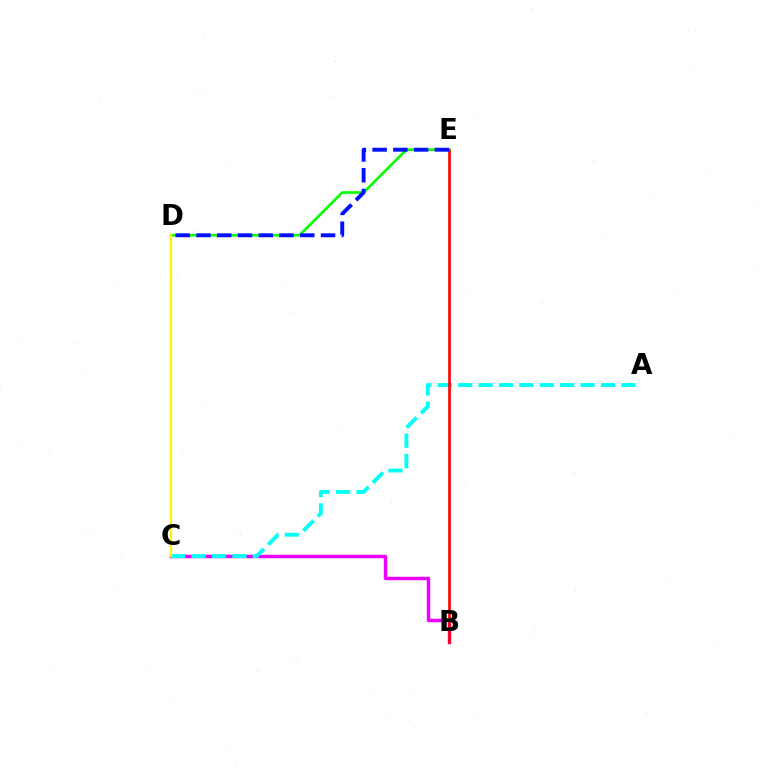{('D', 'E'): [{'color': '#08ff00', 'line_style': 'solid', 'thickness': 1.92}, {'color': '#0010ff', 'line_style': 'dashed', 'thickness': 2.82}], ('B', 'C'): [{'color': '#ee00ff', 'line_style': 'solid', 'thickness': 2.48}], ('A', 'C'): [{'color': '#00fff6', 'line_style': 'dashed', 'thickness': 2.77}], ('B', 'E'): [{'color': '#ff0000', 'line_style': 'solid', 'thickness': 1.9}], ('C', 'D'): [{'color': '#fcf500', 'line_style': 'solid', 'thickness': 1.65}]}